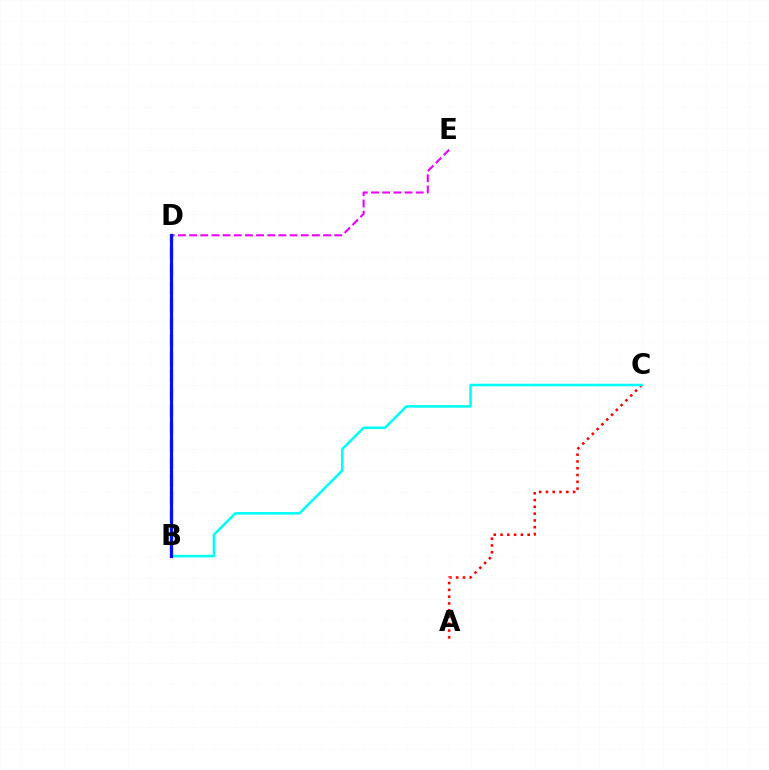{('D', 'E'): [{'color': '#ee00ff', 'line_style': 'dashed', 'thickness': 1.52}], ('B', 'D'): [{'color': '#08ff00', 'line_style': 'dashed', 'thickness': 2.37}, {'color': '#fcf500', 'line_style': 'dotted', 'thickness': 2.05}, {'color': '#0010ff', 'line_style': 'solid', 'thickness': 2.3}], ('A', 'C'): [{'color': '#ff0000', 'line_style': 'dotted', 'thickness': 1.84}], ('B', 'C'): [{'color': '#00fff6', 'line_style': 'solid', 'thickness': 1.84}]}